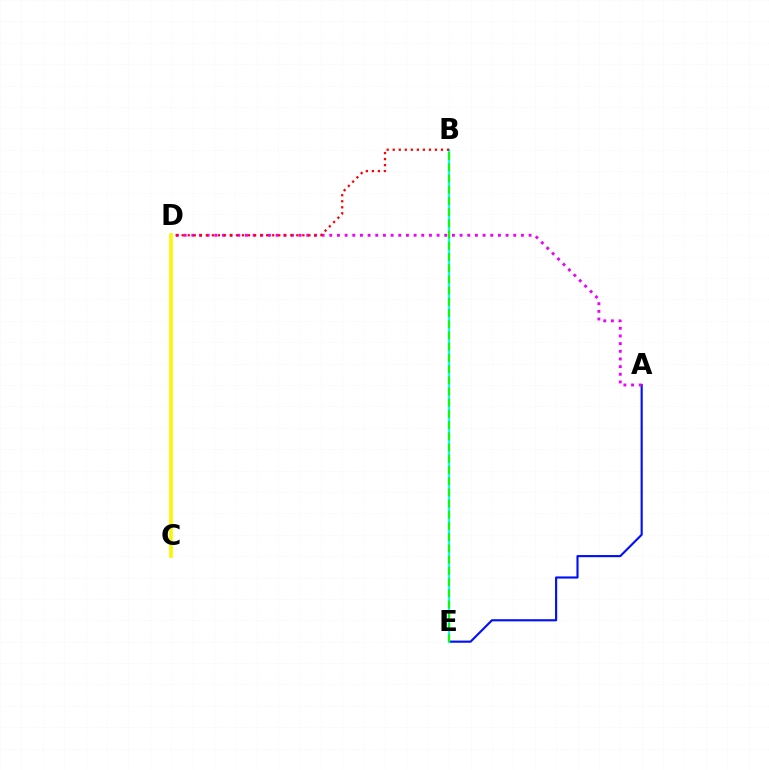{('A', 'E'): [{'color': '#0010ff', 'line_style': 'solid', 'thickness': 1.54}], ('B', 'E'): [{'color': '#00fff6', 'line_style': 'solid', 'thickness': 1.59}, {'color': '#08ff00', 'line_style': 'dashed', 'thickness': 1.52}], ('A', 'D'): [{'color': '#ee00ff', 'line_style': 'dotted', 'thickness': 2.08}], ('B', 'D'): [{'color': '#ff0000', 'line_style': 'dotted', 'thickness': 1.64}], ('C', 'D'): [{'color': '#fcf500', 'line_style': 'solid', 'thickness': 2.59}]}